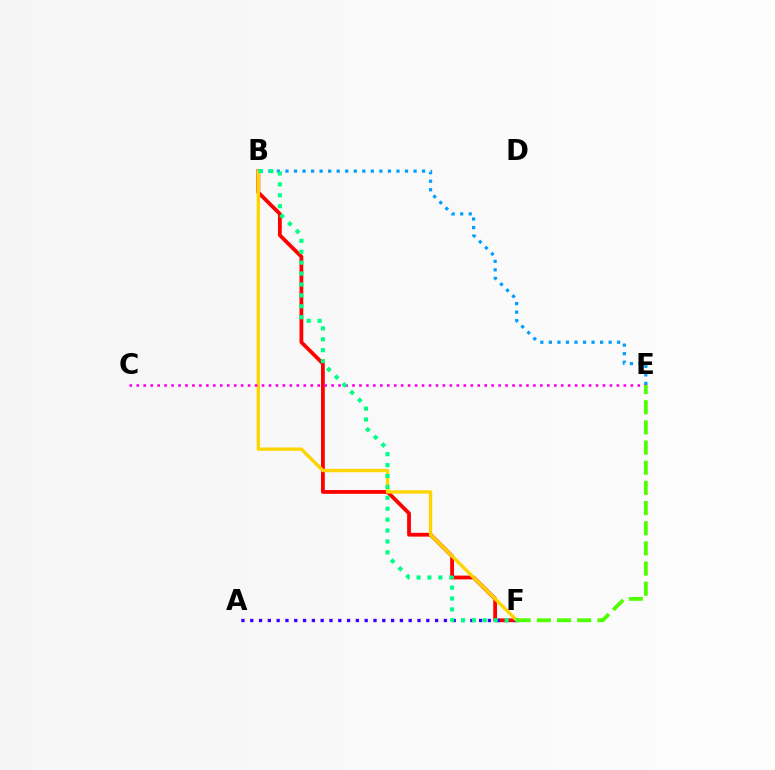{('B', 'F'): [{'color': '#ff0000', 'line_style': 'solid', 'thickness': 2.73}, {'color': '#ffd500', 'line_style': 'solid', 'thickness': 2.41}, {'color': '#00ff86', 'line_style': 'dotted', 'thickness': 2.96}], ('A', 'F'): [{'color': '#3700ff', 'line_style': 'dotted', 'thickness': 2.39}], ('B', 'E'): [{'color': '#009eff', 'line_style': 'dotted', 'thickness': 2.32}], ('C', 'E'): [{'color': '#ff00ed', 'line_style': 'dotted', 'thickness': 1.89}], ('E', 'F'): [{'color': '#4fff00', 'line_style': 'dashed', 'thickness': 2.74}]}